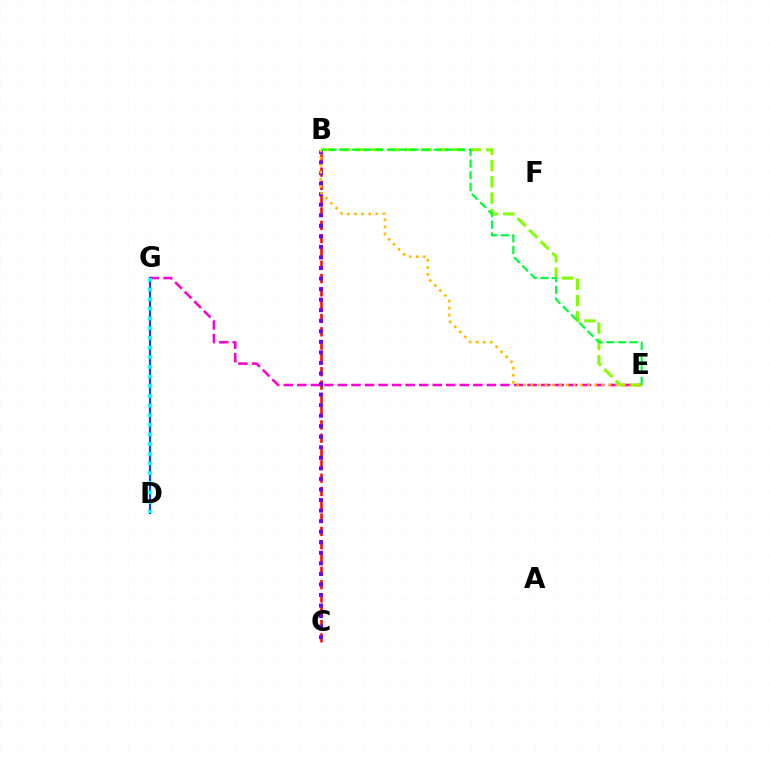{('E', 'G'): [{'color': '#ff00cf', 'line_style': 'dashed', 'thickness': 1.84}], ('B', 'E'): [{'color': '#84ff00', 'line_style': 'dashed', 'thickness': 2.21}, {'color': '#00ff39', 'line_style': 'dashed', 'thickness': 1.59}, {'color': '#ffbd00', 'line_style': 'dotted', 'thickness': 1.92}], ('D', 'G'): [{'color': '#004bff', 'line_style': 'solid', 'thickness': 1.58}, {'color': '#00fff6', 'line_style': 'dotted', 'thickness': 2.63}], ('B', 'C'): [{'color': '#ff0000', 'line_style': 'dashed', 'thickness': 1.81}, {'color': '#7200ff', 'line_style': 'dotted', 'thickness': 2.87}]}